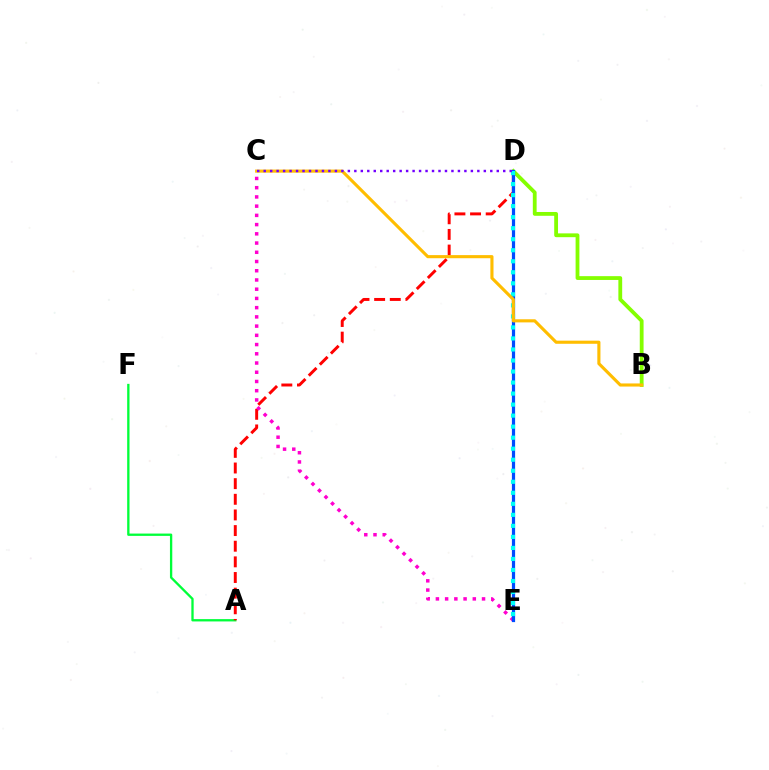{('A', 'F'): [{'color': '#00ff39', 'line_style': 'solid', 'thickness': 1.67}], ('B', 'D'): [{'color': '#84ff00', 'line_style': 'solid', 'thickness': 2.74}], ('A', 'D'): [{'color': '#ff0000', 'line_style': 'dashed', 'thickness': 2.12}], ('C', 'E'): [{'color': '#ff00cf', 'line_style': 'dotted', 'thickness': 2.51}], ('D', 'E'): [{'color': '#004bff', 'line_style': 'solid', 'thickness': 2.32}, {'color': '#00fff6', 'line_style': 'dotted', 'thickness': 3.0}], ('B', 'C'): [{'color': '#ffbd00', 'line_style': 'solid', 'thickness': 2.25}], ('C', 'D'): [{'color': '#7200ff', 'line_style': 'dotted', 'thickness': 1.76}]}